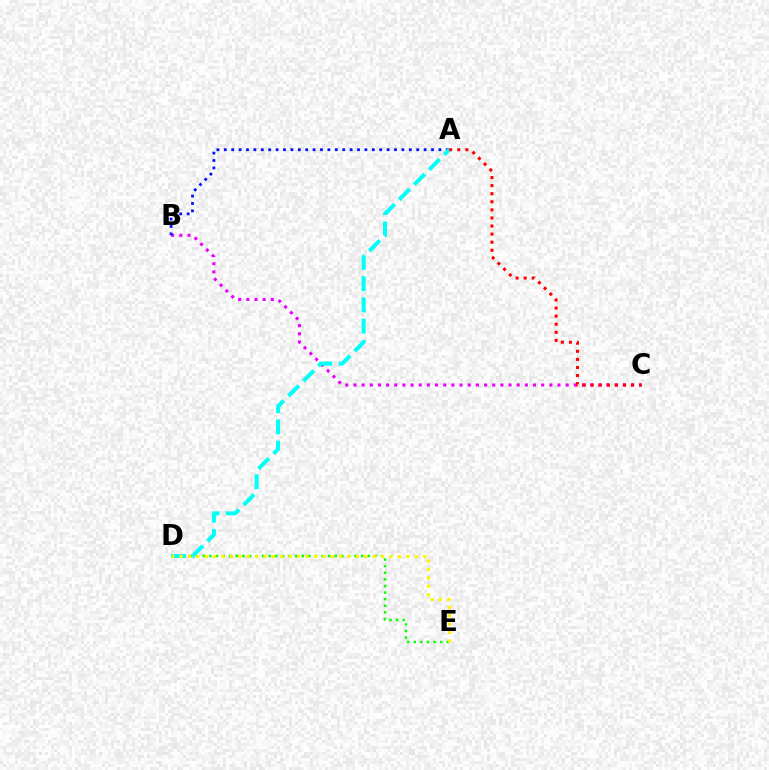{('D', 'E'): [{'color': '#08ff00', 'line_style': 'dotted', 'thickness': 1.79}, {'color': '#fcf500', 'line_style': 'dotted', 'thickness': 2.28}], ('B', 'C'): [{'color': '#ee00ff', 'line_style': 'dotted', 'thickness': 2.22}], ('A', 'B'): [{'color': '#0010ff', 'line_style': 'dotted', 'thickness': 2.01}], ('A', 'D'): [{'color': '#00fff6', 'line_style': 'dashed', 'thickness': 2.89}], ('A', 'C'): [{'color': '#ff0000', 'line_style': 'dotted', 'thickness': 2.19}]}